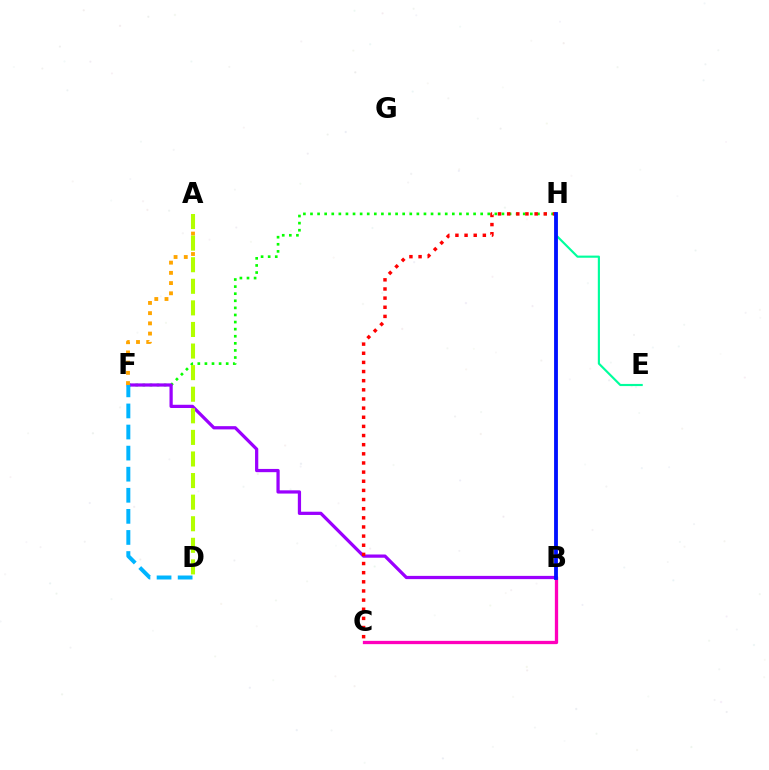{('F', 'H'): [{'color': '#08ff00', 'line_style': 'dotted', 'thickness': 1.93}], ('B', 'F'): [{'color': '#9b00ff', 'line_style': 'solid', 'thickness': 2.33}], ('B', 'C'): [{'color': '#ff00bd', 'line_style': 'solid', 'thickness': 2.37}], ('A', 'F'): [{'color': '#ffa500', 'line_style': 'dotted', 'thickness': 2.78}], ('E', 'H'): [{'color': '#00ff9d', 'line_style': 'solid', 'thickness': 1.55}], ('C', 'H'): [{'color': '#ff0000', 'line_style': 'dotted', 'thickness': 2.48}], ('B', 'H'): [{'color': '#0010ff', 'line_style': 'solid', 'thickness': 2.76}], ('A', 'D'): [{'color': '#b3ff00', 'line_style': 'dashed', 'thickness': 2.93}], ('D', 'F'): [{'color': '#00b5ff', 'line_style': 'dashed', 'thickness': 2.86}]}